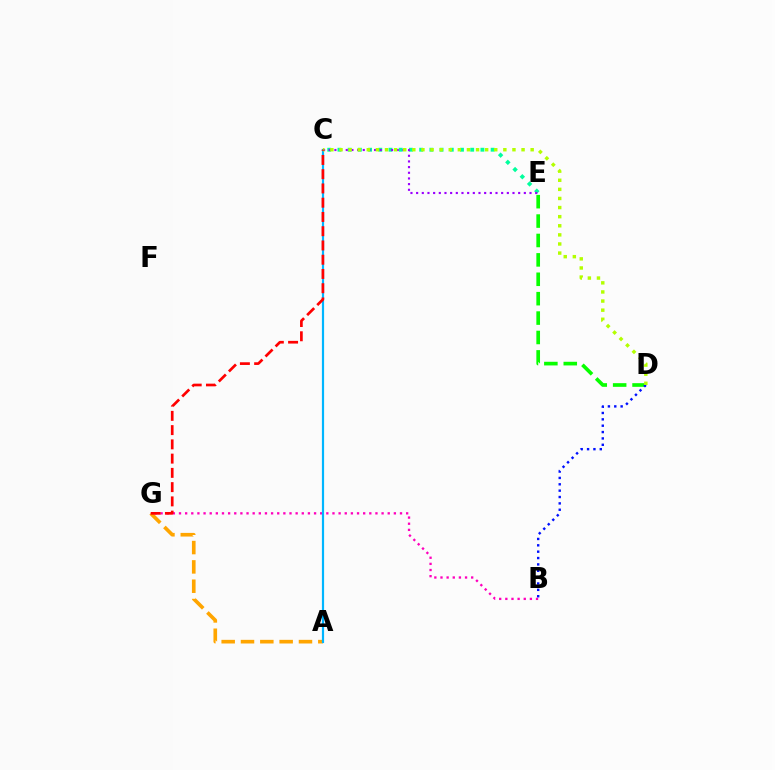{('C', 'E'): [{'color': '#00ff9d', 'line_style': 'dotted', 'thickness': 2.77}, {'color': '#9b00ff', 'line_style': 'dotted', 'thickness': 1.54}], ('B', 'G'): [{'color': '#ff00bd', 'line_style': 'dotted', 'thickness': 1.67}], ('D', 'E'): [{'color': '#08ff00', 'line_style': 'dashed', 'thickness': 2.64}], ('A', 'G'): [{'color': '#ffa500', 'line_style': 'dashed', 'thickness': 2.63}], ('A', 'C'): [{'color': '#00b5ff', 'line_style': 'solid', 'thickness': 1.58}], ('B', 'D'): [{'color': '#0010ff', 'line_style': 'dotted', 'thickness': 1.73}], ('C', 'D'): [{'color': '#b3ff00', 'line_style': 'dotted', 'thickness': 2.47}], ('C', 'G'): [{'color': '#ff0000', 'line_style': 'dashed', 'thickness': 1.94}]}